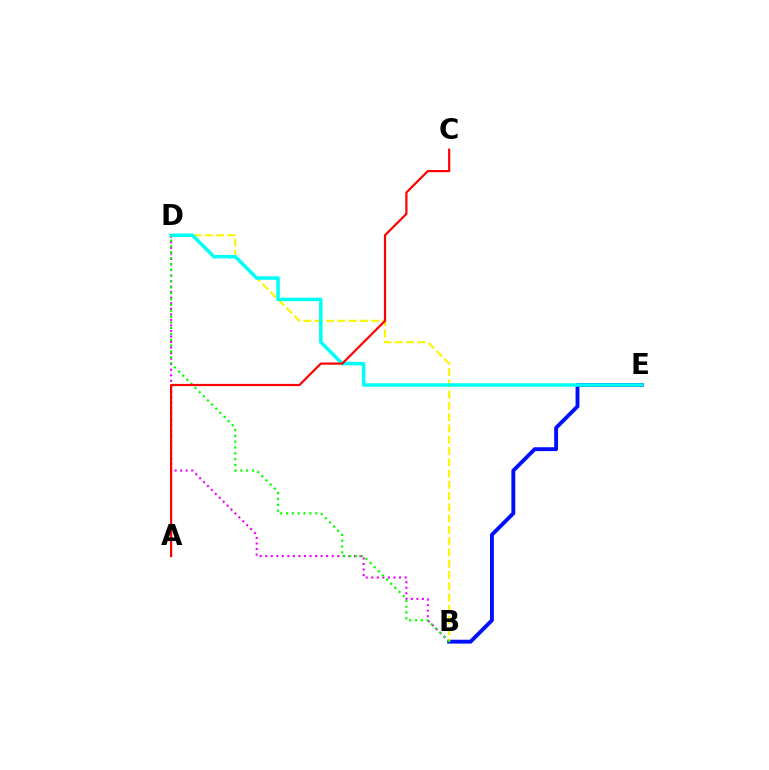{('B', 'D'): [{'color': '#ee00ff', 'line_style': 'dotted', 'thickness': 1.51}, {'color': '#fcf500', 'line_style': 'dashed', 'thickness': 1.53}, {'color': '#08ff00', 'line_style': 'dotted', 'thickness': 1.59}], ('B', 'E'): [{'color': '#0010ff', 'line_style': 'solid', 'thickness': 2.79}], ('D', 'E'): [{'color': '#00fff6', 'line_style': 'solid', 'thickness': 2.53}], ('A', 'C'): [{'color': '#ff0000', 'line_style': 'solid', 'thickness': 1.58}]}